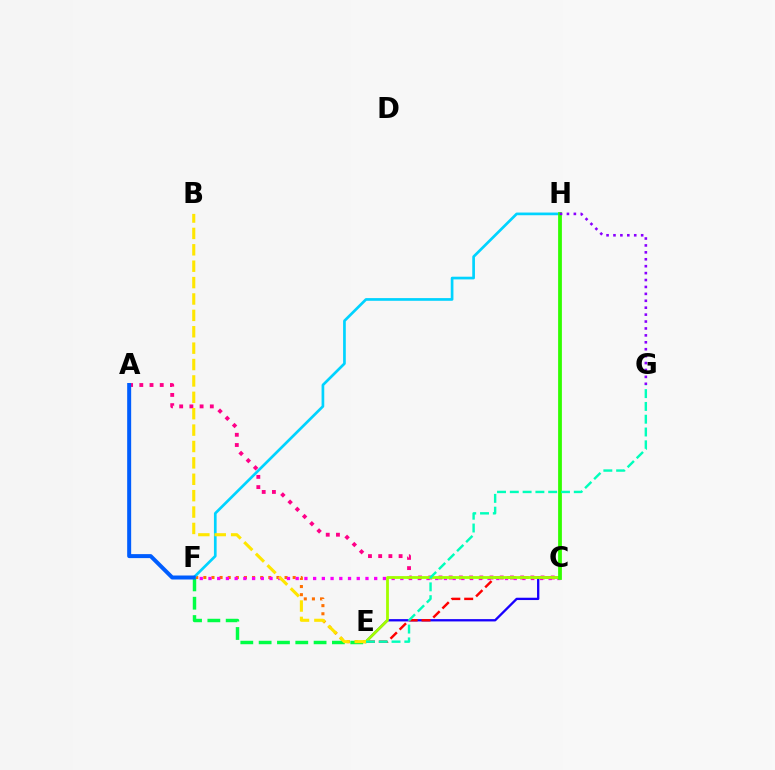{('C', 'E'): [{'color': '#1900ff', 'line_style': 'solid', 'thickness': 1.67}, {'color': '#ff0000', 'line_style': 'dashed', 'thickness': 1.75}, {'color': '#a2ff00', 'line_style': 'solid', 'thickness': 2.02}], ('E', 'F'): [{'color': '#ff7000', 'line_style': 'dotted', 'thickness': 2.21}, {'color': '#00ff45', 'line_style': 'dashed', 'thickness': 2.49}], ('C', 'F'): [{'color': '#fa00f9', 'line_style': 'dotted', 'thickness': 2.37}], ('F', 'H'): [{'color': '#00d3ff', 'line_style': 'solid', 'thickness': 1.94}], ('A', 'C'): [{'color': '#ff0088', 'line_style': 'dotted', 'thickness': 2.77}], ('C', 'H'): [{'color': '#31ff00', 'line_style': 'solid', 'thickness': 2.72}], ('E', 'G'): [{'color': '#00ffbb', 'line_style': 'dashed', 'thickness': 1.74}], ('B', 'E'): [{'color': '#ffe600', 'line_style': 'dashed', 'thickness': 2.23}], ('G', 'H'): [{'color': '#8a00ff', 'line_style': 'dotted', 'thickness': 1.88}], ('A', 'F'): [{'color': '#005dff', 'line_style': 'solid', 'thickness': 2.87}]}